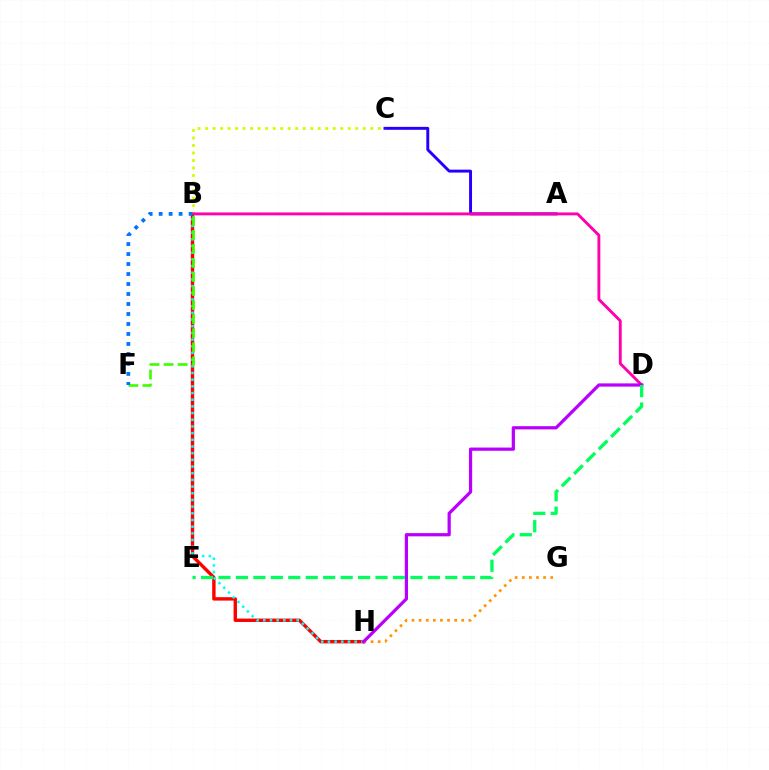{('B', 'H'): [{'color': '#ff0000', 'line_style': 'solid', 'thickness': 2.44}, {'color': '#00fff6', 'line_style': 'dotted', 'thickness': 1.82}], ('A', 'C'): [{'color': '#2500ff', 'line_style': 'solid', 'thickness': 2.11}], ('B', 'F'): [{'color': '#3dff00', 'line_style': 'dashed', 'thickness': 1.91}, {'color': '#0074ff', 'line_style': 'dotted', 'thickness': 2.71}], ('B', 'C'): [{'color': '#d1ff00', 'line_style': 'dotted', 'thickness': 2.04}], ('B', 'D'): [{'color': '#ff00ac', 'line_style': 'solid', 'thickness': 2.07}], ('G', 'H'): [{'color': '#ff9400', 'line_style': 'dotted', 'thickness': 1.93}], ('D', 'H'): [{'color': '#b900ff', 'line_style': 'solid', 'thickness': 2.32}], ('D', 'E'): [{'color': '#00ff5c', 'line_style': 'dashed', 'thickness': 2.37}]}